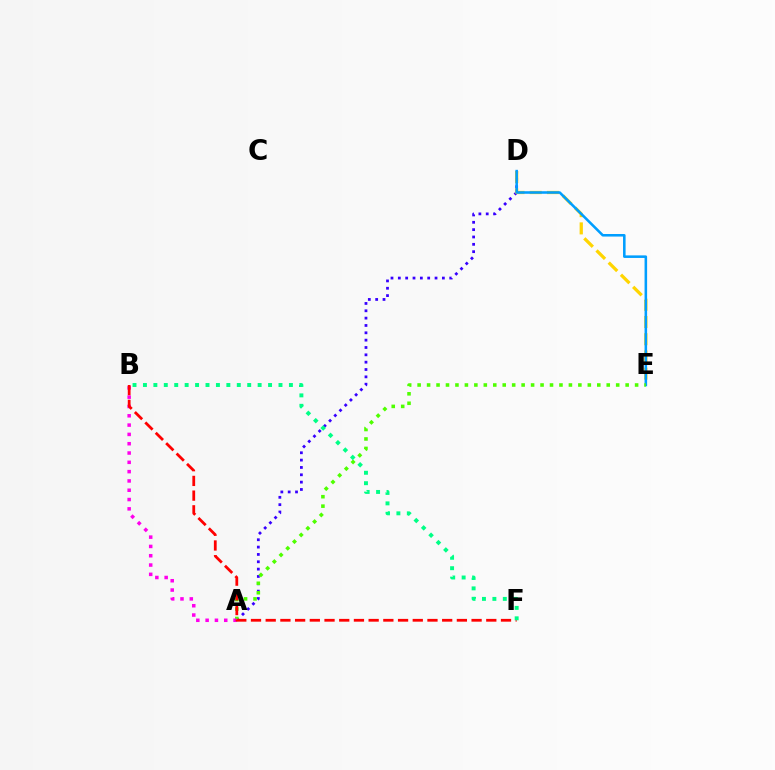{('A', 'D'): [{'color': '#3700ff', 'line_style': 'dotted', 'thickness': 1.99}], ('D', 'E'): [{'color': '#ffd500', 'line_style': 'dashed', 'thickness': 2.34}, {'color': '#009eff', 'line_style': 'solid', 'thickness': 1.84}], ('A', 'E'): [{'color': '#4fff00', 'line_style': 'dotted', 'thickness': 2.57}], ('A', 'B'): [{'color': '#ff00ed', 'line_style': 'dotted', 'thickness': 2.53}], ('B', 'F'): [{'color': '#ff0000', 'line_style': 'dashed', 'thickness': 2.0}, {'color': '#00ff86', 'line_style': 'dotted', 'thickness': 2.83}]}